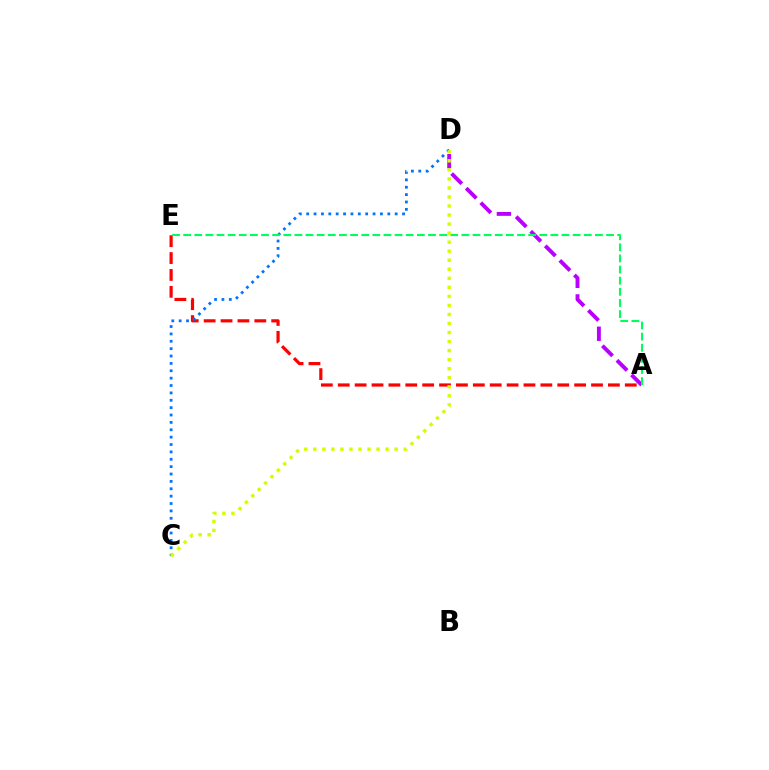{('A', 'E'): [{'color': '#ff0000', 'line_style': 'dashed', 'thickness': 2.29}, {'color': '#00ff5c', 'line_style': 'dashed', 'thickness': 1.51}], ('C', 'D'): [{'color': '#0074ff', 'line_style': 'dotted', 'thickness': 2.0}, {'color': '#d1ff00', 'line_style': 'dotted', 'thickness': 2.46}], ('A', 'D'): [{'color': '#b900ff', 'line_style': 'dashed', 'thickness': 2.8}]}